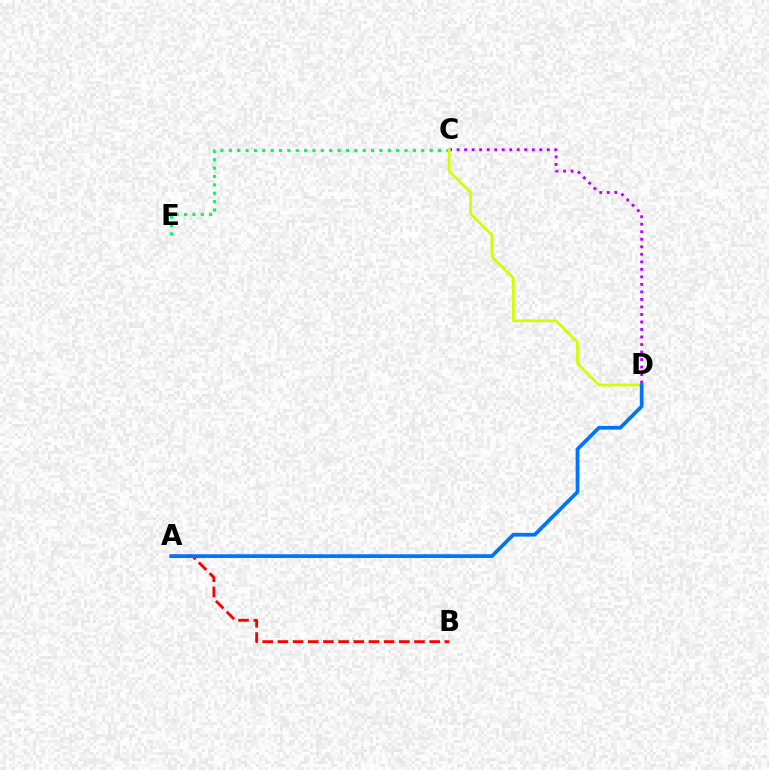{('C', 'E'): [{'color': '#00ff5c', 'line_style': 'dotted', 'thickness': 2.27}], ('C', 'D'): [{'color': '#b900ff', 'line_style': 'dotted', 'thickness': 2.04}, {'color': '#d1ff00', 'line_style': 'solid', 'thickness': 2.0}], ('A', 'B'): [{'color': '#ff0000', 'line_style': 'dashed', 'thickness': 2.06}], ('A', 'D'): [{'color': '#0074ff', 'line_style': 'solid', 'thickness': 2.69}]}